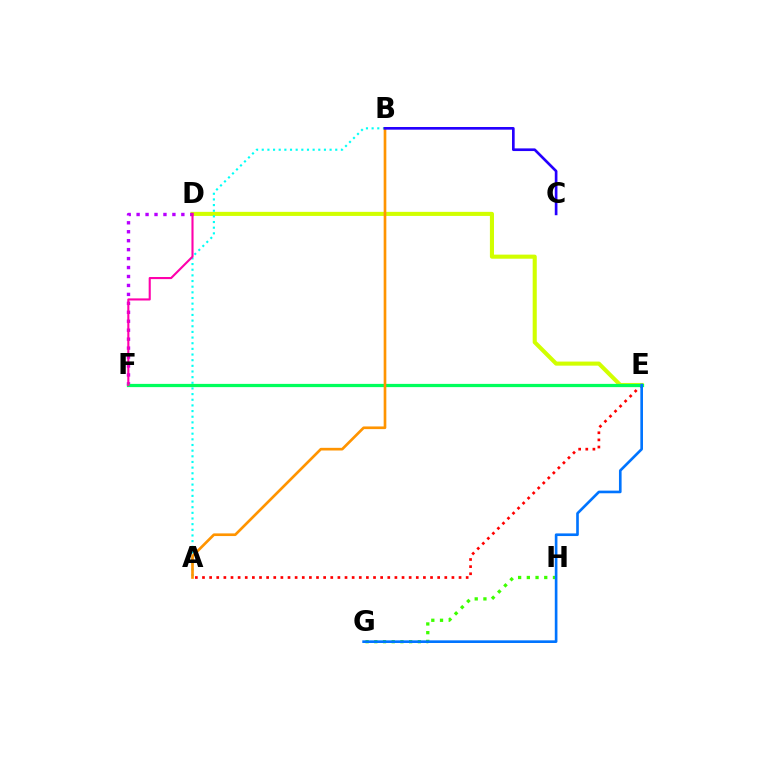{('A', 'E'): [{'color': '#ff0000', 'line_style': 'dotted', 'thickness': 1.94}], ('D', 'E'): [{'color': '#d1ff00', 'line_style': 'solid', 'thickness': 2.94}], ('D', 'F'): [{'color': '#b900ff', 'line_style': 'dotted', 'thickness': 2.43}, {'color': '#ff00ac', 'line_style': 'solid', 'thickness': 1.52}], ('E', 'F'): [{'color': '#00ff5c', 'line_style': 'solid', 'thickness': 2.33}], ('A', 'B'): [{'color': '#00fff6', 'line_style': 'dotted', 'thickness': 1.54}, {'color': '#ff9400', 'line_style': 'solid', 'thickness': 1.92}], ('G', 'H'): [{'color': '#3dff00', 'line_style': 'dotted', 'thickness': 2.37}], ('E', 'G'): [{'color': '#0074ff', 'line_style': 'solid', 'thickness': 1.9}], ('B', 'C'): [{'color': '#2500ff', 'line_style': 'solid', 'thickness': 1.92}]}